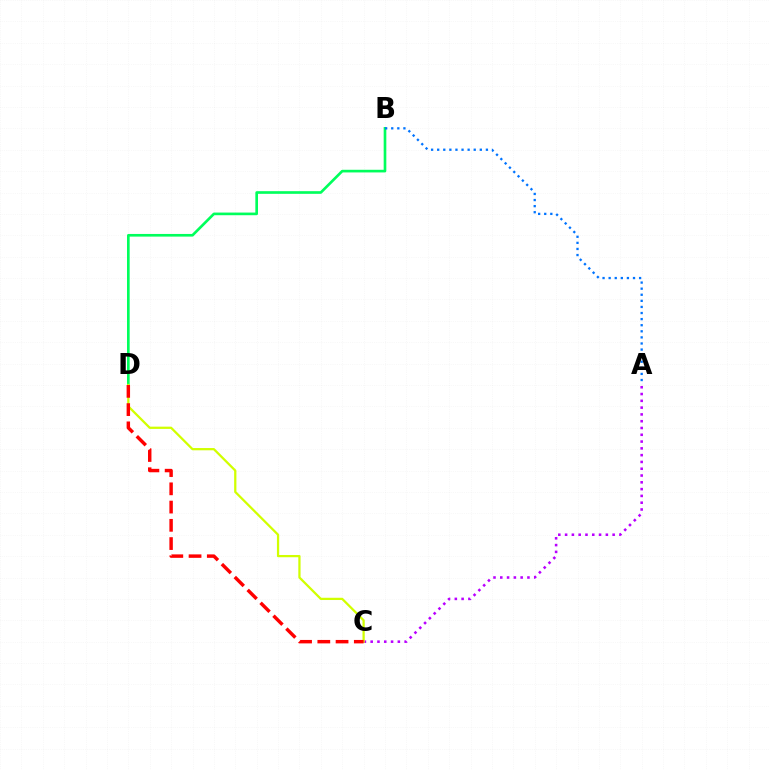{('A', 'C'): [{'color': '#b900ff', 'line_style': 'dotted', 'thickness': 1.84}], ('B', 'D'): [{'color': '#00ff5c', 'line_style': 'solid', 'thickness': 1.91}], ('A', 'B'): [{'color': '#0074ff', 'line_style': 'dotted', 'thickness': 1.65}], ('C', 'D'): [{'color': '#d1ff00', 'line_style': 'solid', 'thickness': 1.62}, {'color': '#ff0000', 'line_style': 'dashed', 'thickness': 2.48}]}